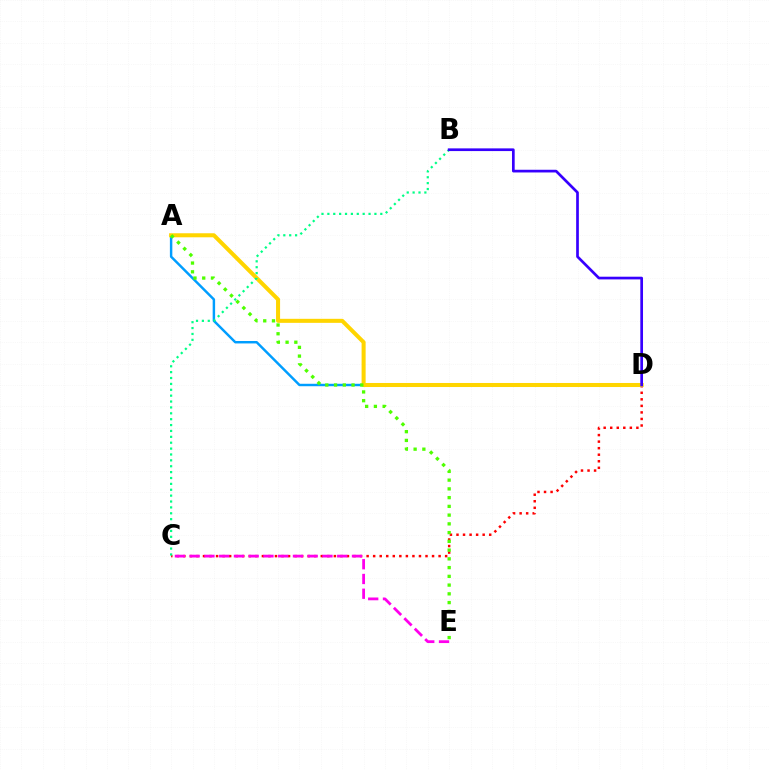{('A', 'D'): [{'color': '#009eff', 'line_style': 'solid', 'thickness': 1.76}, {'color': '#ffd500', 'line_style': 'solid', 'thickness': 2.91}], ('C', 'D'): [{'color': '#ff0000', 'line_style': 'dotted', 'thickness': 1.78}], ('A', 'E'): [{'color': '#4fff00', 'line_style': 'dotted', 'thickness': 2.38}], ('B', 'C'): [{'color': '#00ff86', 'line_style': 'dotted', 'thickness': 1.6}], ('C', 'E'): [{'color': '#ff00ed', 'line_style': 'dashed', 'thickness': 2.0}], ('B', 'D'): [{'color': '#3700ff', 'line_style': 'solid', 'thickness': 1.94}]}